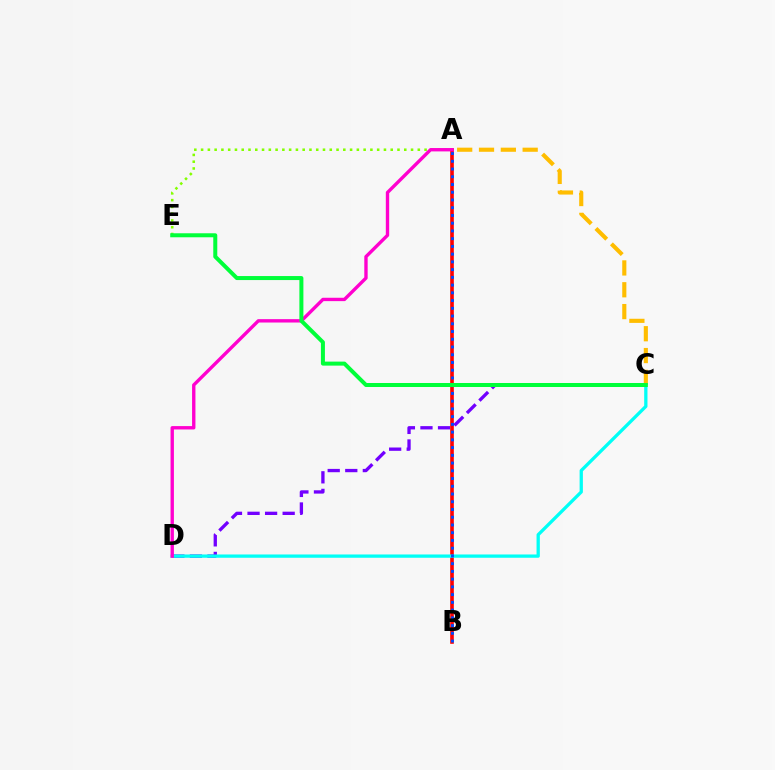{('A', 'C'): [{'color': '#ffbd00', 'line_style': 'dashed', 'thickness': 2.97}], ('A', 'E'): [{'color': '#84ff00', 'line_style': 'dotted', 'thickness': 1.84}], ('C', 'D'): [{'color': '#7200ff', 'line_style': 'dashed', 'thickness': 2.39}, {'color': '#00fff6', 'line_style': 'solid', 'thickness': 2.36}], ('A', 'B'): [{'color': '#ff0000', 'line_style': 'solid', 'thickness': 2.61}, {'color': '#004bff', 'line_style': 'dotted', 'thickness': 2.1}], ('A', 'D'): [{'color': '#ff00cf', 'line_style': 'solid', 'thickness': 2.43}], ('C', 'E'): [{'color': '#00ff39', 'line_style': 'solid', 'thickness': 2.89}]}